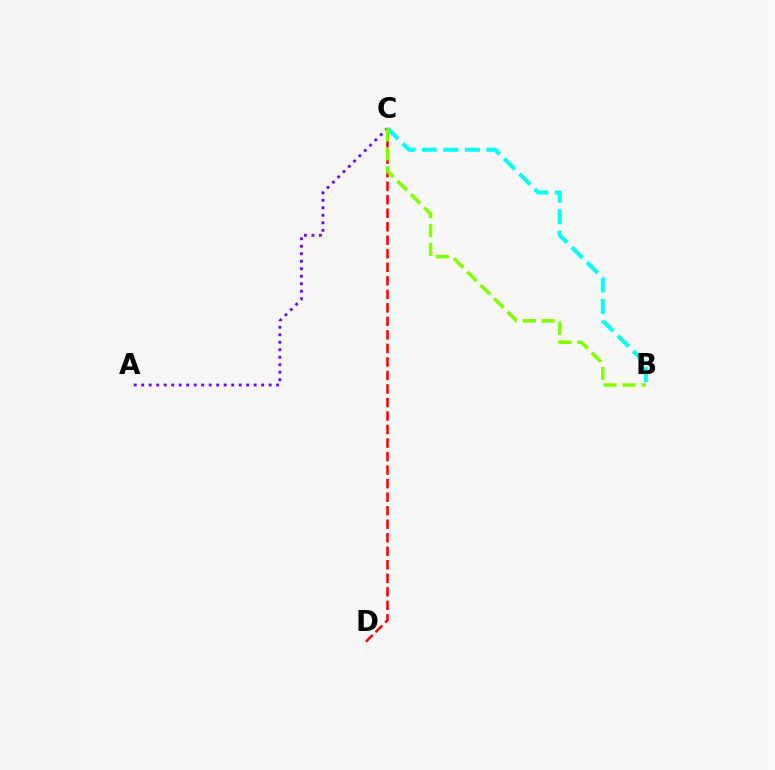{('C', 'D'): [{'color': '#ff0000', 'line_style': 'dashed', 'thickness': 1.84}], ('A', 'C'): [{'color': '#7200ff', 'line_style': 'dotted', 'thickness': 2.04}], ('B', 'C'): [{'color': '#00fff6', 'line_style': 'dashed', 'thickness': 2.93}, {'color': '#84ff00', 'line_style': 'dashed', 'thickness': 2.57}]}